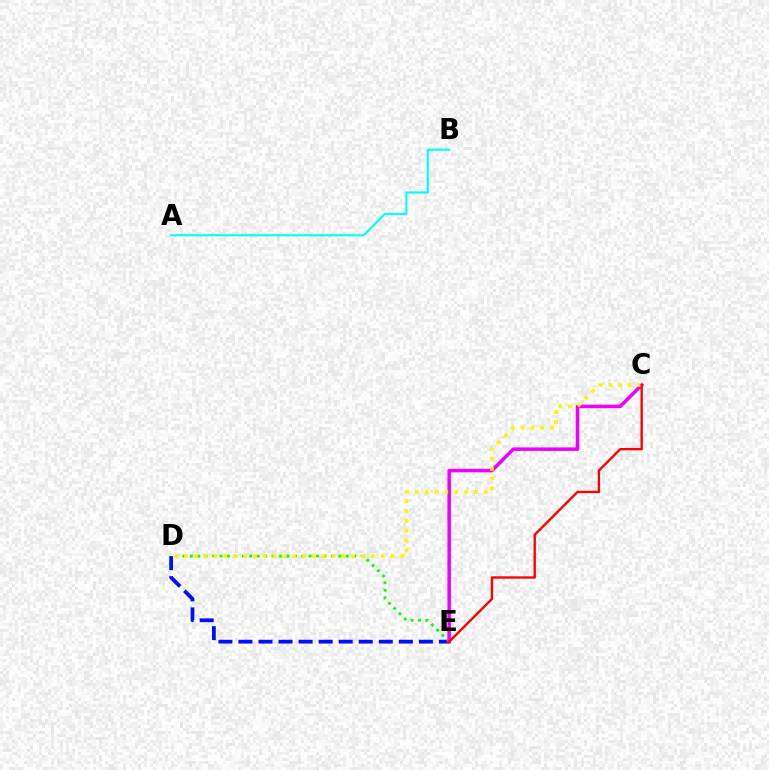{('D', 'E'): [{'color': '#0010ff', 'line_style': 'dashed', 'thickness': 2.72}, {'color': '#08ff00', 'line_style': 'dotted', 'thickness': 2.02}], ('C', 'E'): [{'color': '#ee00ff', 'line_style': 'solid', 'thickness': 2.54}, {'color': '#ff0000', 'line_style': 'solid', 'thickness': 1.7}], ('C', 'D'): [{'color': '#fcf500', 'line_style': 'dotted', 'thickness': 2.67}], ('A', 'B'): [{'color': '#00fff6', 'line_style': 'solid', 'thickness': 1.5}]}